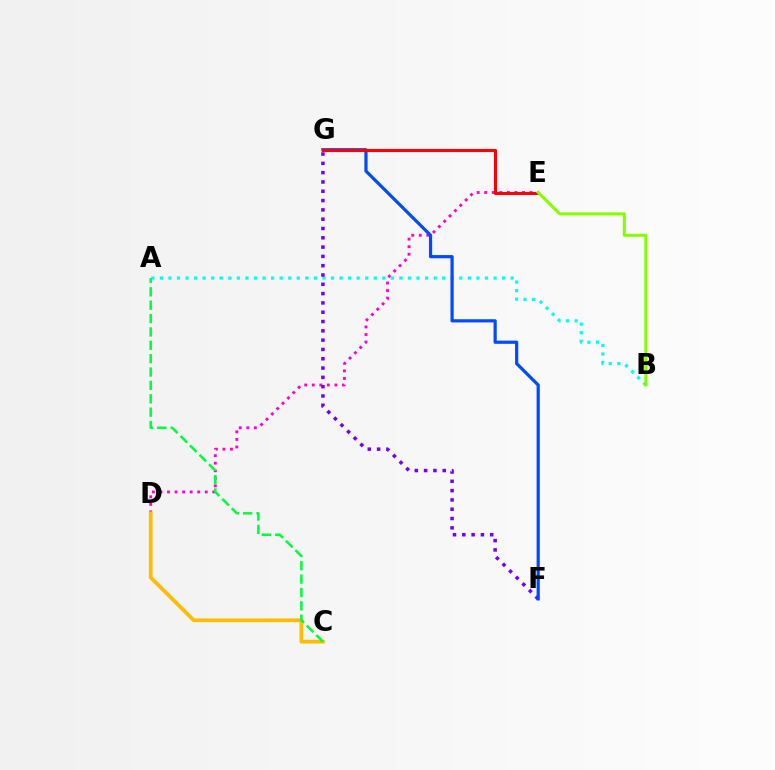{('D', 'E'): [{'color': '#ff00cf', 'line_style': 'dotted', 'thickness': 2.05}], ('A', 'B'): [{'color': '#00fff6', 'line_style': 'dotted', 'thickness': 2.32}], ('F', 'G'): [{'color': '#7200ff', 'line_style': 'dotted', 'thickness': 2.53}, {'color': '#004bff', 'line_style': 'solid', 'thickness': 2.31}], ('C', 'D'): [{'color': '#ffbd00', 'line_style': 'solid', 'thickness': 2.7}], ('A', 'C'): [{'color': '#00ff39', 'line_style': 'dashed', 'thickness': 1.82}], ('E', 'G'): [{'color': '#ff0000', 'line_style': 'solid', 'thickness': 2.22}], ('B', 'E'): [{'color': '#84ff00', 'line_style': 'solid', 'thickness': 2.19}]}